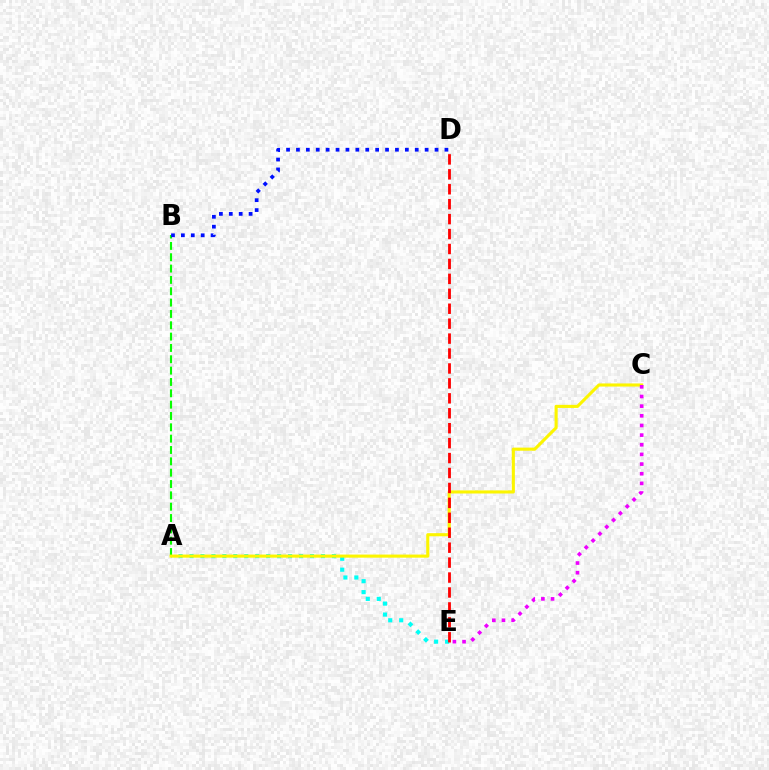{('A', 'E'): [{'color': '#00fff6', 'line_style': 'dotted', 'thickness': 2.98}], ('A', 'B'): [{'color': '#08ff00', 'line_style': 'dashed', 'thickness': 1.54}], ('A', 'C'): [{'color': '#fcf500', 'line_style': 'solid', 'thickness': 2.24}], ('B', 'D'): [{'color': '#0010ff', 'line_style': 'dotted', 'thickness': 2.69}], ('D', 'E'): [{'color': '#ff0000', 'line_style': 'dashed', 'thickness': 2.03}], ('C', 'E'): [{'color': '#ee00ff', 'line_style': 'dotted', 'thickness': 2.62}]}